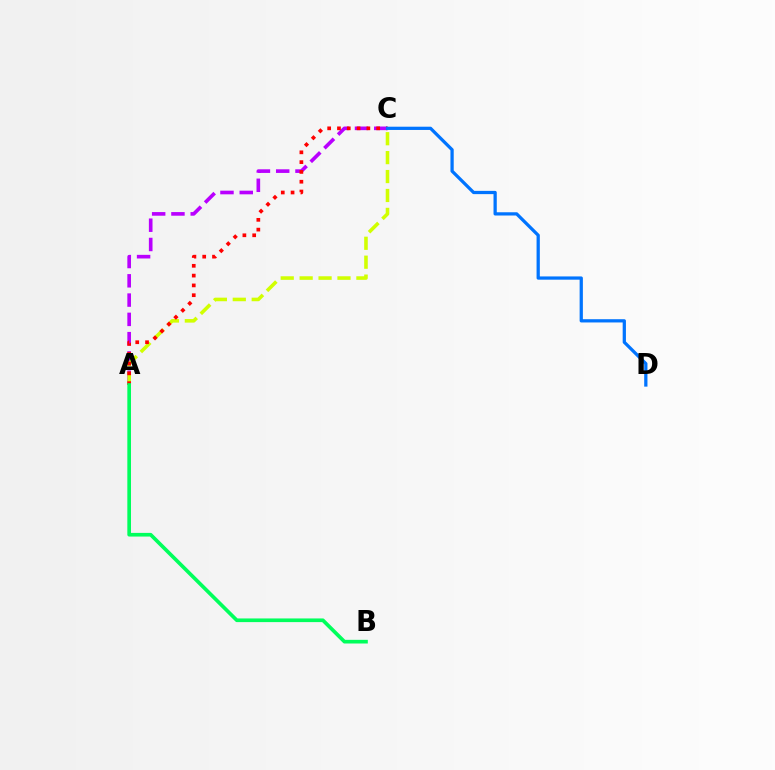{('A', 'C'): [{'color': '#b900ff', 'line_style': 'dashed', 'thickness': 2.62}, {'color': '#d1ff00', 'line_style': 'dashed', 'thickness': 2.57}, {'color': '#ff0000', 'line_style': 'dotted', 'thickness': 2.66}], ('A', 'B'): [{'color': '#00ff5c', 'line_style': 'solid', 'thickness': 2.64}], ('C', 'D'): [{'color': '#0074ff', 'line_style': 'solid', 'thickness': 2.34}]}